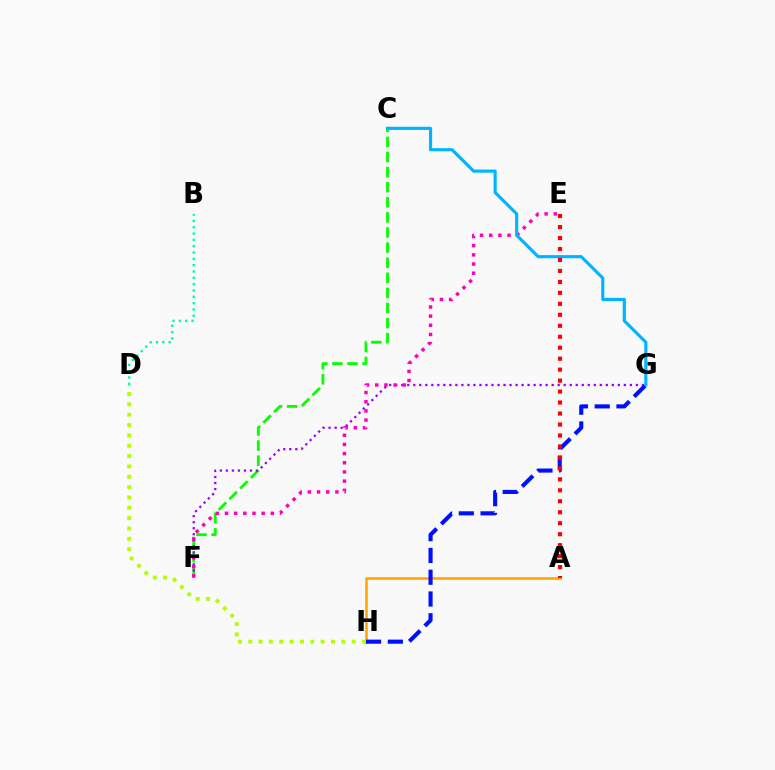{('A', 'H'): [{'color': '#ffa500', 'line_style': 'solid', 'thickness': 1.85}], ('C', 'F'): [{'color': '#08ff00', 'line_style': 'dashed', 'thickness': 2.05}], ('F', 'G'): [{'color': '#9b00ff', 'line_style': 'dotted', 'thickness': 1.64}], ('E', 'F'): [{'color': '#ff00bd', 'line_style': 'dotted', 'thickness': 2.49}], ('B', 'D'): [{'color': '#00ff9d', 'line_style': 'dotted', 'thickness': 1.72}], ('C', 'G'): [{'color': '#00b5ff', 'line_style': 'solid', 'thickness': 2.27}], ('D', 'H'): [{'color': '#b3ff00', 'line_style': 'dotted', 'thickness': 2.81}], ('G', 'H'): [{'color': '#0010ff', 'line_style': 'dashed', 'thickness': 2.96}], ('A', 'E'): [{'color': '#ff0000', 'line_style': 'dotted', 'thickness': 2.98}]}